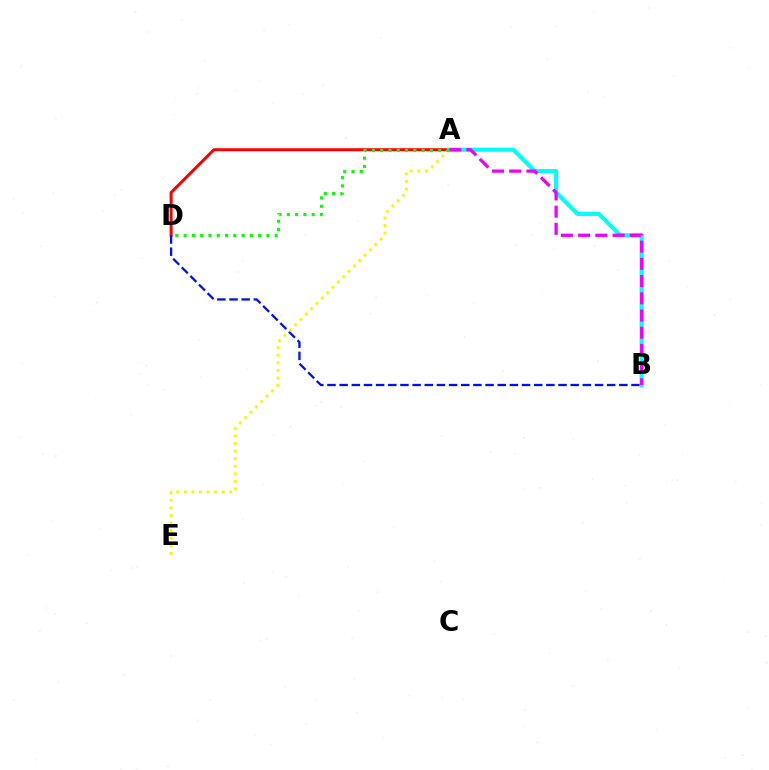{('A', 'D'): [{'color': '#ff0000', 'line_style': 'solid', 'thickness': 2.16}, {'color': '#08ff00', 'line_style': 'dotted', 'thickness': 2.25}], ('B', 'D'): [{'color': '#0010ff', 'line_style': 'dashed', 'thickness': 1.65}], ('A', 'B'): [{'color': '#00fff6', 'line_style': 'solid', 'thickness': 2.97}, {'color': '#ee00ff', 'line_style': 'dashed', 'thickness': 2.34}], ('A', 'E'): [{'color': '#fcf500', 'line_style': 'dotted', 'thickness': 2.06}]}